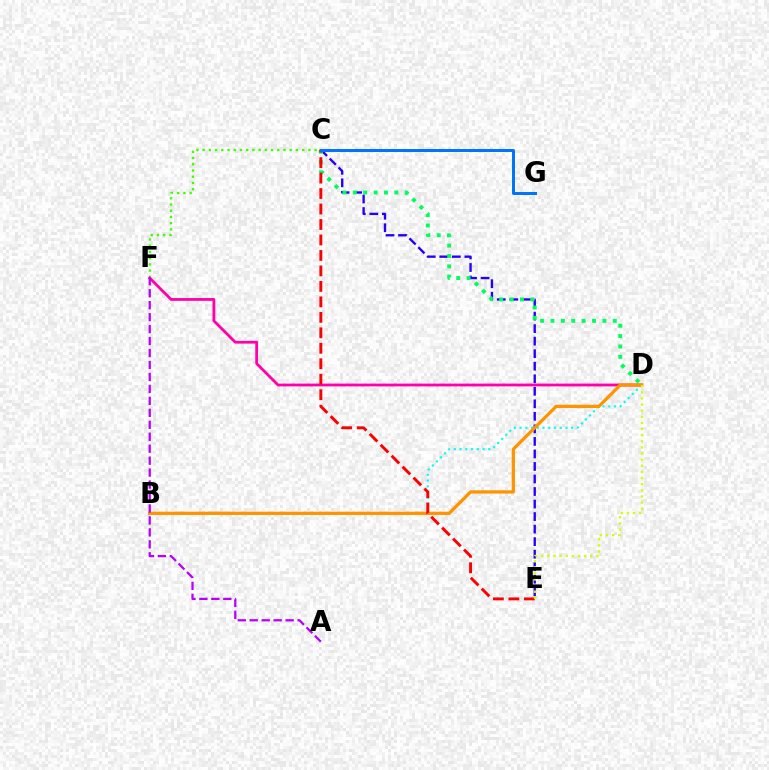{('B', 'D'): [{'color': '#00fff6', 'line_style': 'dotted', 'thickness': 1.56}, {'color': '#ff9400', 'line_style': 'solid', 'thickness': 2.35}], ('C', 'E'): [{'color': '#2500ff', 'line_style': 'dashed', 'thickness': 1.7}, {'color': '#ff0000', 'line_style': 'dashed', 'thickness': 2.1}], ('C', 'D'): [{'color': '#00ff5c', 'line_style': 'dotted', 'thickness': 2.82}], ('C', 'F'): [{'color': '#3dff00', 'line_style': 'dotted', 'thickness': 1.69}], ('D', 'F'): [{'color': '#ff00ac', 'line_style': 'solid', 'thickness': 2.01}], ('A', 'F'): [{'color': '#b900ff', 'line_style': 'dashed', 'thickness': 1.62}], ('D', 'E'): [{'color': '#d1ff00', 'line_style': 'dotted', 'thickness': 1.67}], ('C', 'G'): [{'color': '#0074ff', 'line_style': 'solid', 'thickness': 2.15}]}